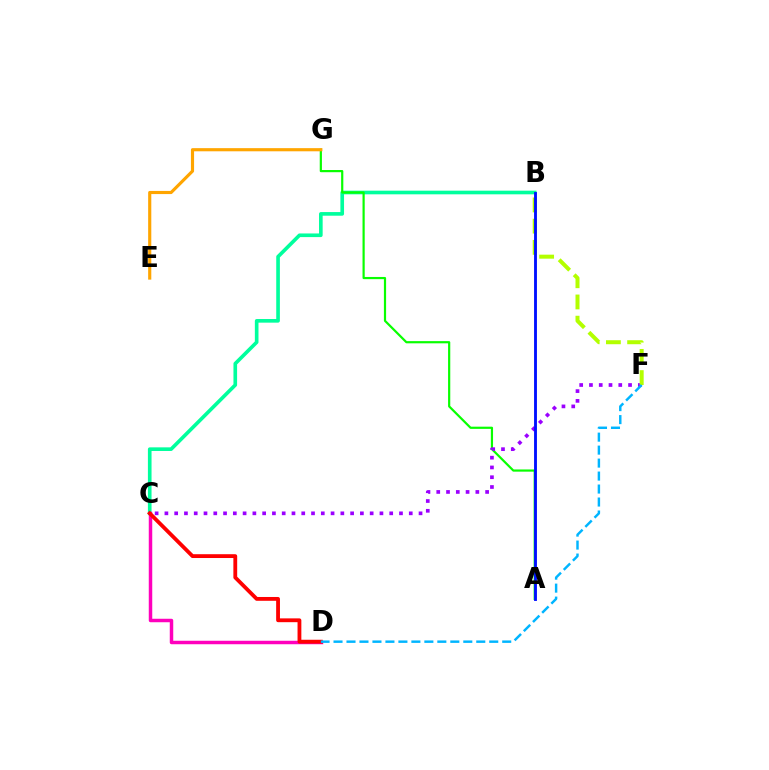{('B', 'C'): [{'color': '#00ff9d', 'line_style': 'solid', 'thickness': 2.62}], ('C', 'D'): [{'color': '#ff00bd', 'line_style': 'solid', 'thickness': 2.5}, {'color': '#ff0000', 'line_style': 'solid', 'thickness': 2.75}], ('A', 'G'): [{'color': '#08ff00', 'line_style': 'solid', 'thickness': 1.58}], ('C', 'F'): [{'color': '#9b00ff', 'line_style': 'dotted', 'thickness': 2.66}], ('E', 'G'): [{'color': '#ffa500', 'line_style': 'solid', 'thickness': 2.27}], ('B', 'F'): [{'color': '#b3ff00', 'line_style': 'dashed', 'thickness': 2.88}], ('D', 'F'): [{'color': '#00b5ff', 'line_style': 'dashed', 'thickness': 1.76}], ('A', 'B'): [{'color': '#0010ff', 'line_style': 'solid', 'thickness': 2.07}]}